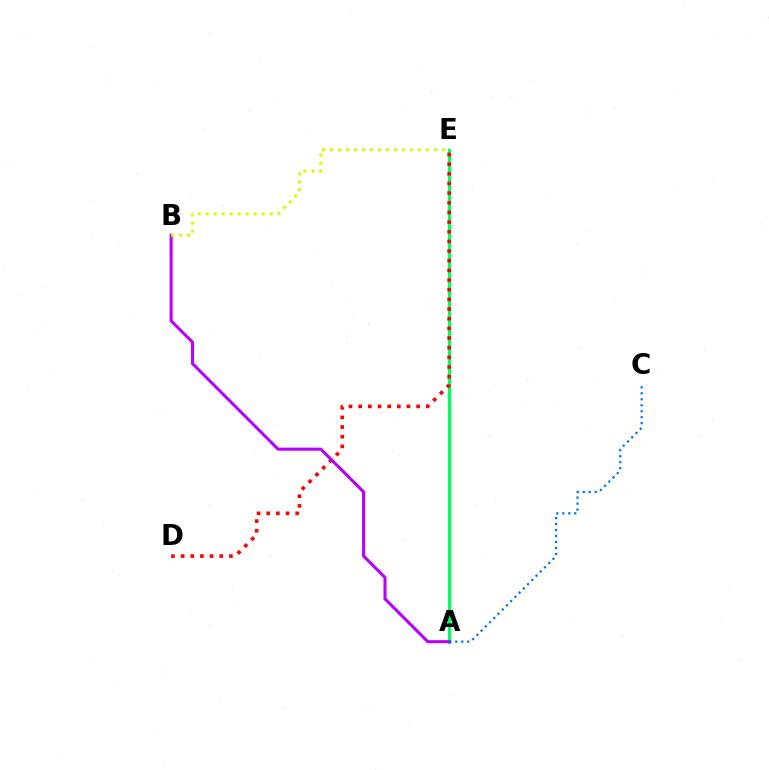{('A', 'E'): [{'color': '#00ff5c', 'line_style': 'solid', 'thickness': 2.37}], ('D', 'E'): [{'color': '#ff0000', 'line_style': 'dotted', 'thickness': 2.62}], ('A', 'B'): [{'color': '#b900ff', 'line_style': 'solid', 'thickness': 2.21}], ('A', 'C'): [{'color': '#0074ff', 'line_style': 'dotted', 'thickness': 1.62}], ('B', 'E'): [{'color': '#d1ff00', 'line_style': 'dotted', 'thickness': 2.17}]}